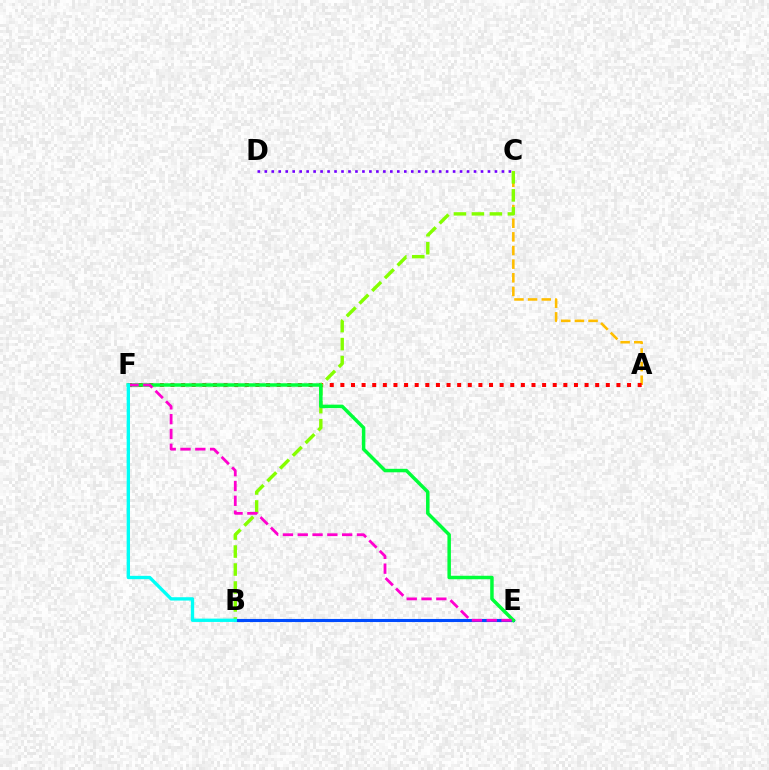{('B', 'E'): [{'color': '#004bff', 'line_style': 'solid', 'thickness': 2.24}], ('A', 'C'): [{'color': '#ffbd00', 'line_style': 'dashed', 'thickness': 1.85}], ('A', 'F'): [{'color': '#ff0000', 'line_style': 'dotted', 'thickness': 2.88}], ('C', 'D'): [{'color': '#7200ff', 'line_style': 'dotted', 'thickness': 1.89}], ('B', 'C'): [{'color': '#84ff00', 'line_style': 'dashed', 'thickness': 2.44}], ('E', 'F'): [{'color': '#00ff39', 'line_style': 'solid', 'thickness': 2.51}, {'color': '#ff00cf', 'line_style': 'dashed', 'thickness': 2.01}], ('B', 'F'): [{'color': '#00fff6', 'line_style': 'solid', 'thickness': 2.4}]}